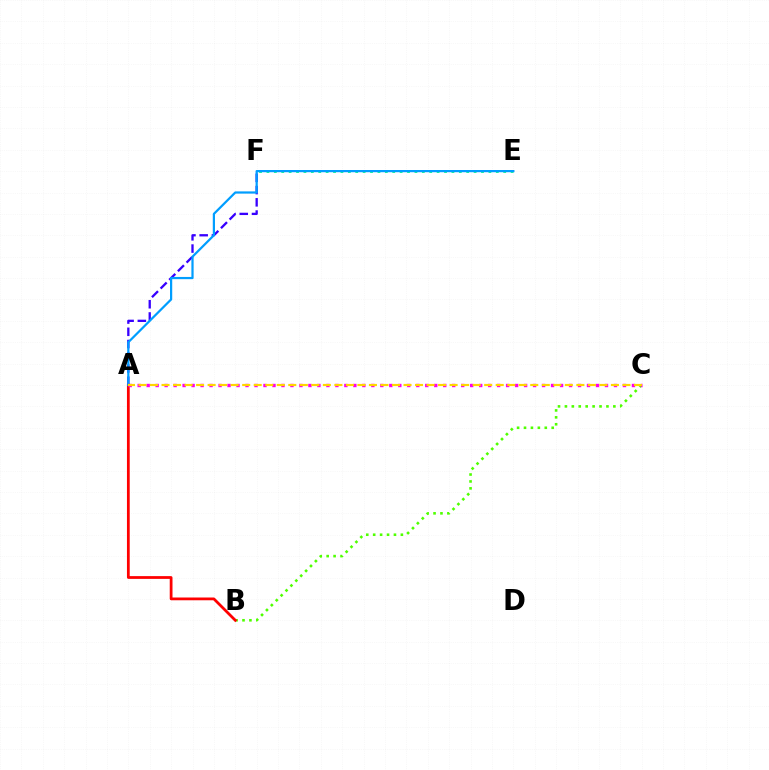{('E', 'F'): [{'color': '#00ff86', 'line_style': 'dotted', 'thickness': 2.01}], ('B', 'C'): [{'color': '#4fff00', 'line_style': 'dotted', 'thickness': 1.88}], ('A', 'F'): [{'color': '#3700ff', 'line_style': 'dashed', 'thickness': 1.66}], ('A', 'B'): [{'color': '#ff0000', 'line_style': 'solid', 'thickness': 1.99}], ('A', 'E'): [{'color': '#009eff', 'line_style': 'solid', 'thickness': 1.6}], ('A', 'C'): [{'color': '#ff00ed', 'line_style': 'dotted', 'thickness': 2.44}, {'color': '#ffd500', 'line_style': 'dashed', 'thickness': 1.57}]}